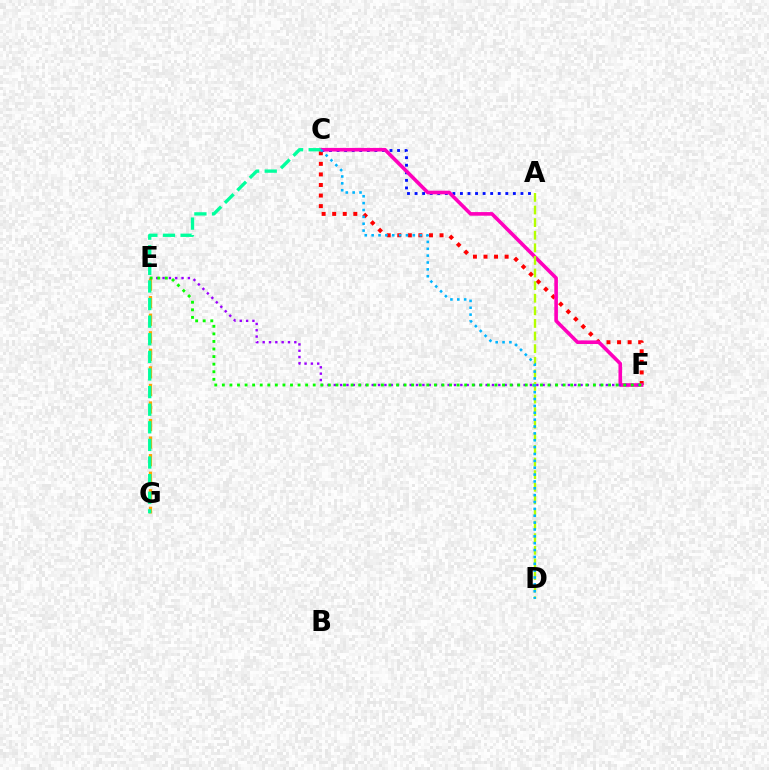{('A', 'C'): [{'color': '#0010ff', 'line_style': 'dotted', 'thickness': 2.05}], ('E', 'G'): [{'color': '#ffa500', 'line_style': 'dashed', 'thickness': 2.38}], ('C', 'F'): [{'color': '#ff0000', 'line_style': 'dotted', 'thickness': 2.87}, {'color': '#ff00bd', 'line_style': 'solid', 'thickness': 2.6}], ('E', 'F'): [{'color': '#9b00ff', 'line_style': 'dotted', 'thickness': 1.72}, {'color': '#08ff00', 'line_style': 'dotted', 'thickness': 2.06}], ('A', 'D'): [{'color': '#b3ff00', 'line_style': 'dashed', 'thickness': 1.71}], ('C', 'D'): [{'color': '#00b5ff', 'line_style': 'dotted', 'thickness': 1.86}], ('C', 'G'): [{'color': '#00ff9d', 'line_style': 'dashed', 'thickness': 2.39}]}